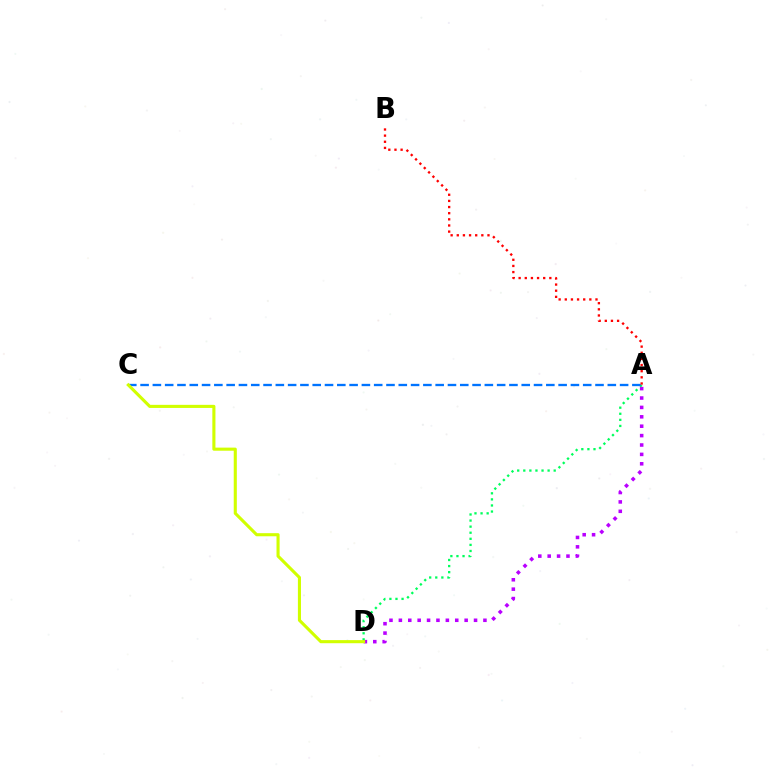{('A', 'D'): [{'color': '#b900ff', 'line_style': 'dotted', 'thickness': 2.55}, {'color': '#00ff5c', 'line_style': 'dotted', 'thickness': 1.65}], ('A', 'C'): [{'color': '#0074ff', 'line_style': 'dashed', 'thickness': 1.67}], ('A', 'B'): [{'color': '#ff0000', 'line_style': 'dotted', 'thickness': 1.67}], ('C', 'D'): [{'color': '#d1ff00', 'line_style': 'solid', 'thickness': 2.23}]}